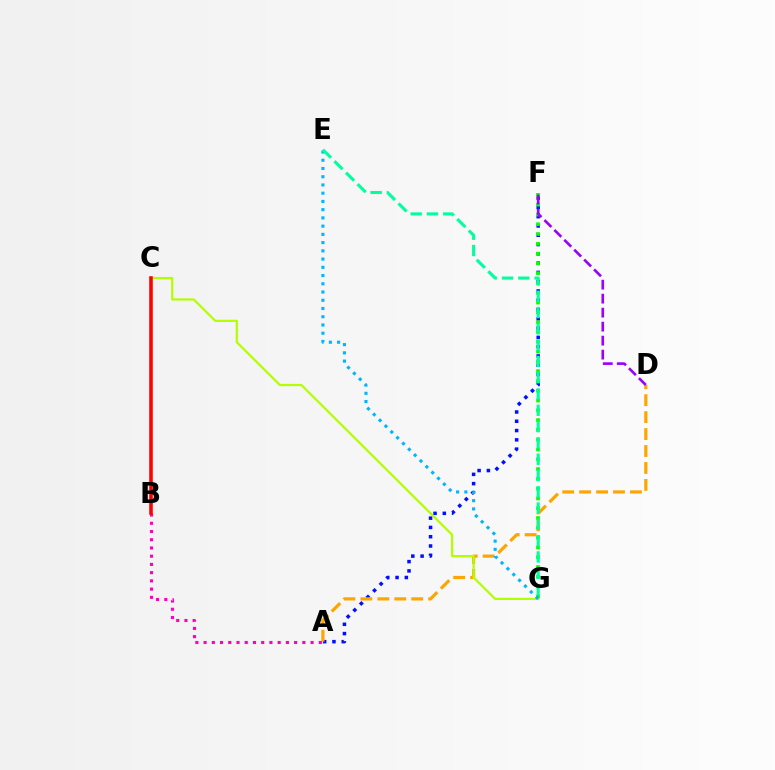{('A', 'F'): [{'color': '#0010ff', 'line_style': 'dotted', 'thickness': 2.52}], ('F', 'G'): [{'color': '#08ff00', 'line_style': 'dotted', 'thickness': 2.66}], ('A', 'D'): [{'color': '#ffa500', 'line_style': 'dashed', 'thickness': 2.3}], ('C', 'G'): [{'color': '#b3ff00', 'line_style': 'solid', 'thickness': 1.6}], ('E', 'G'): [{'color': '#00b5ff', 'line_style': 'dotted', 'thickness': 2.24}, {'color': '#00ff9d', 'line_style': 'dashed', 'thickness': 2.21}], ('A', 'B'): [{'color': '#ff00bd', 'line_style': 'dotted', 'thickness': 2.24}], ('D', 'F'): [{'color': '#9b00ff', 'line_style': 'dashed', 'thickness': 1.9}], ('B', 'C'): [{'color': '#ff0000', 'line_style': 'solid', 'thickness': 2.57}]}